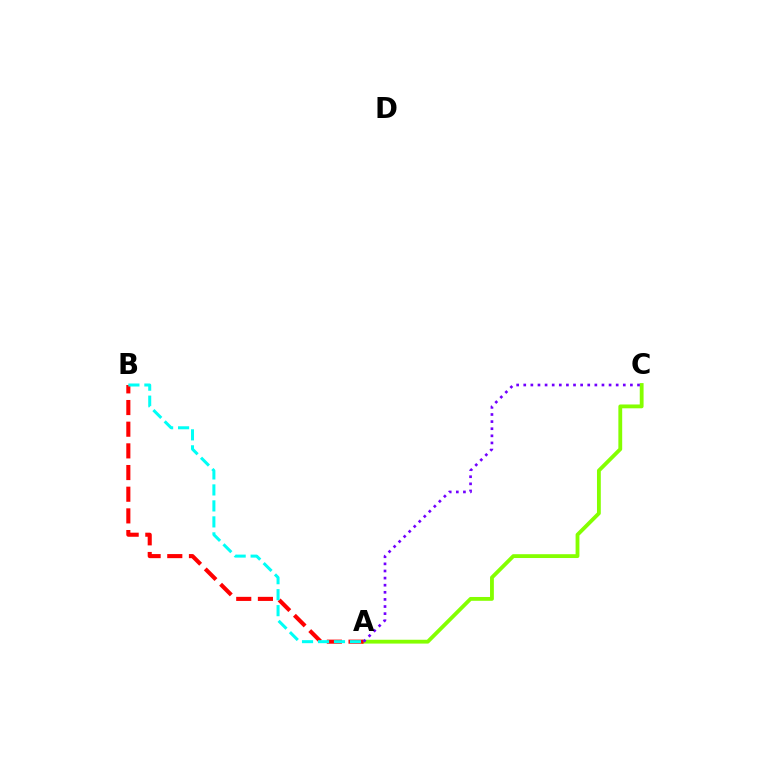{('A', 'C'): [{'color': '#84ff00', 'line_style': 'solid', 'thickness': 2.75}, {'color': '#7200ff', 'line_style': 'dotted', 'thickness': 1.93}], ('A', 'B'): [{'color': '#ff0000', 'line_style': 'dashed', 'thickness': 2.94}, {'color': '#00fff6', 'line_style': 'dashed', 'thickness': 2.17}]}